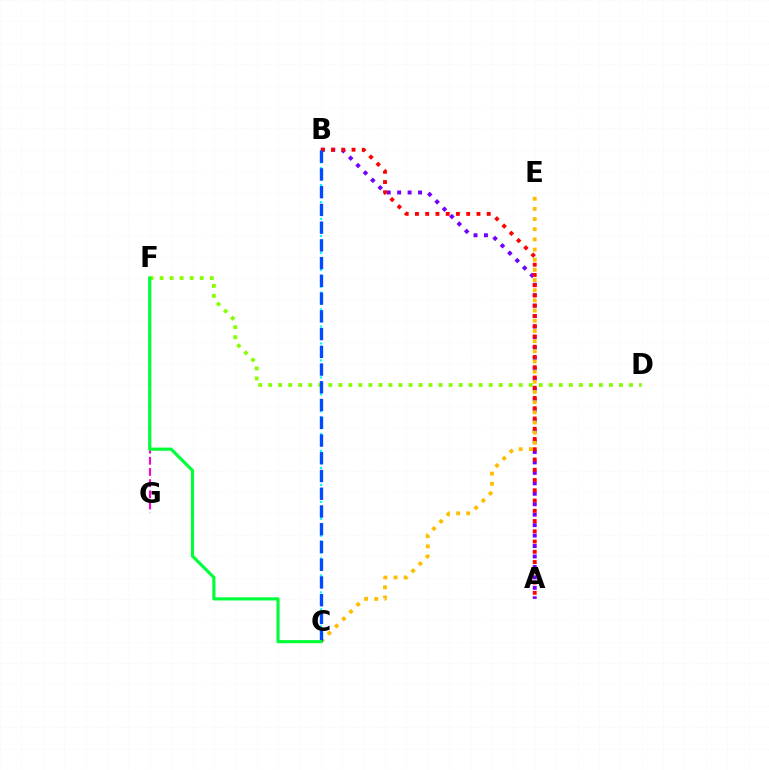{('B', 'C'): [{'color': '#00fff6', 'line_style': 'dotted', 'thickness': 1.54}, {'color': '#004bff', 'line_style': 'dashed', 'thickness': 2.41}], ('A', 'B'): [{'color': '#7200ff', 'line_style': 'dotted', 'thickness': 2.84}, {'color': '#ff0000', 'line_style': 'dotted', 'thickness': 2.79}], ('F', 'G'): [{'color': '#ff00cf', 'line_style': 'dashed', 'thickness': 1.52}], ('D', 'F'): [{'color': '#84ff00', 'line_style': 'dotted', 'thickness': 2.72}], ('C', 'E'): [{'color': '#ffbd00', 'line_style': 'dotted', 'thickness': 2.76}], ('C', 'F'): [{'color': '#00ff39', 'line_style': 'solid', 'thickness': 2.27}]}